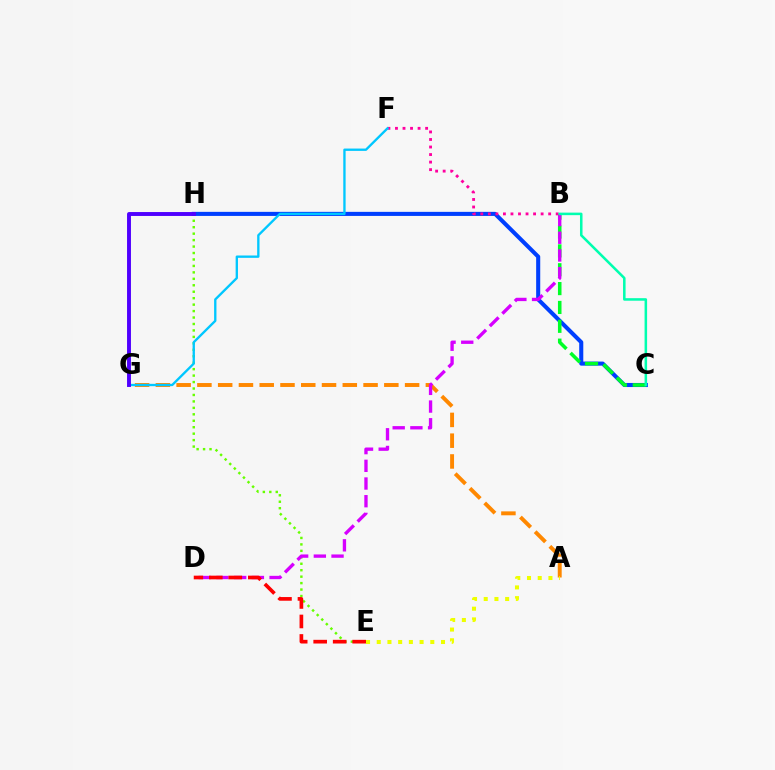{('E', 'H'): [{'color': '#66ff00', 'line_style': 'dotted', 'thickness': 1.75}], ('A', 'G'): [{'color': '#ff8800', 'line_style': 'dashed', 'thickness': 2.82}], ('C', 'H'): [{'color': '#003fff', 'line_style': 'solid', 'thickness': 2.93}], ('B', 'C'): [{'color': '#00ff27', 'line_style': 'dashed', 'thickness': 2.56}, {'color': '#00ffaf', 'line_style': 'solid', 'thickness': 1.83}], ('B', 'D'): [{'color': '#d600ff', 'line_style': 'dashed', 'thickness': 2.4}], ('B', 'F'): [{'color': '#ff00a0', 'line_style': 'dotted', 'thickness': 2.05}], ('D', 'E'): [{'color': '#ff0000', 'line_style': 'dashed', 'thickness': 2.65}], ('F', 'G'): [{'color': '#00c7ff', 'line_style': 'solid', 'thickness': 1.68}], ('A', 'E'): [{'color': '#eeff00', 'line_style': 'dotted', 'thickness': 2.91}], ('G', 'H'): [{'color': '#4f00ff', 'line_style': 'solid', 'thickness': 2.82}]}